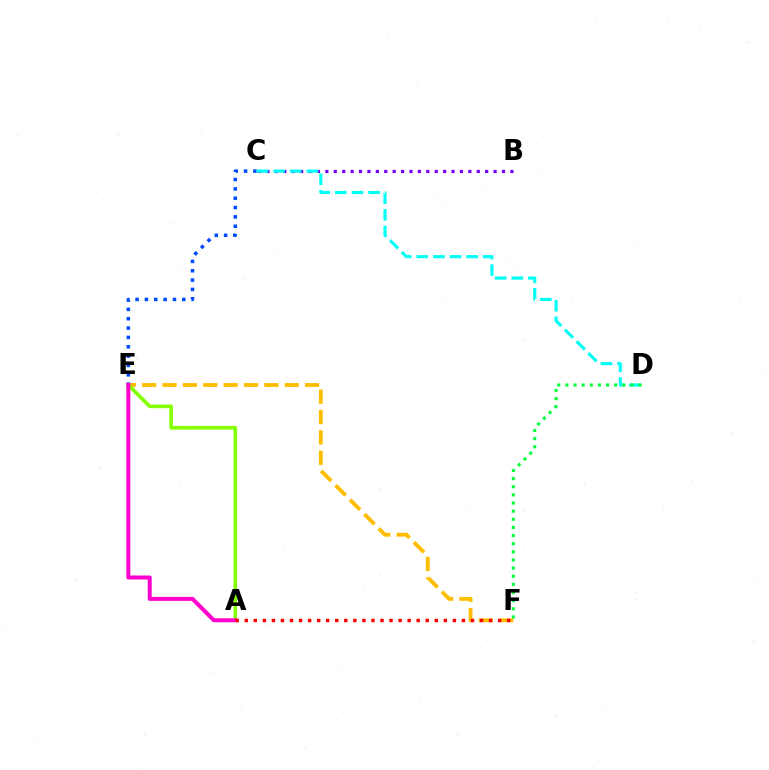{('C', 'E'): [{'color': '#004bff', 'line_style': 'dotted', 'thickness': 2.54}], ('B', 'C'): [{'color': '#7200ff', 'line_style': 'dotted', 'thickness': 2.29}], ('C', 'D'): [{'color': '#00fff6', 'line_style': 'dashed', 'thickness': 2.26}], ('E', 'F'): [{'color': '#ffbd00', 'line_style': 'dashed', 'thickness': 2.77}], ('A', 'E'): [{'color': '#84ff00', 'line_style': 'solid', 'thickness': 2.6}, {'color': '#ff00cf', 'line_style': 'solid', 'thickness': 2.87}], ('D', 'F'): [{'color': '#00ff39', 'line_style': 'dotted', 'thickness': 2.21}], ('A', 'F'): [{'color': '#ff0000', 'line_style': 'dotted', 'thickness': 2.46}]}